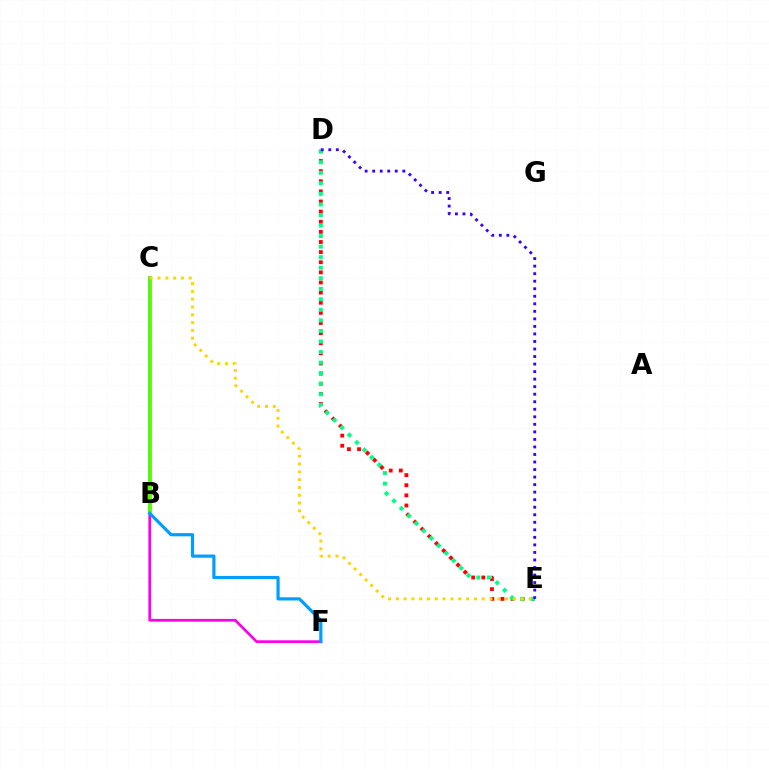{('C', 'F'): [{'color': '#ff00ed', 'line_style': 'solid', 'thickness': 1.97}], ('B', 'C'): [{'color': '#4fff00', 'line_style': 'solid', 'thickness': 2.7}], ('D', 'E'): [{'color': '#ff0000', 'line_style': 'dotted', 'thickness': 2.75}, {'color': '#00ff86', 'line_style': 'dotted', 'thickness': 2.86}, {'color': '#3700ff', 'line_style': 'dotted', 'thickness': 2.05}], ('C', 'E'): [{'color': '#ffd500', 'line_style': 'dotted', 'thickness': 2.12}], ('B', 'F'): [{'color': '#009eff', 'line_style': 'solid', 'thickness': 2.29}]}